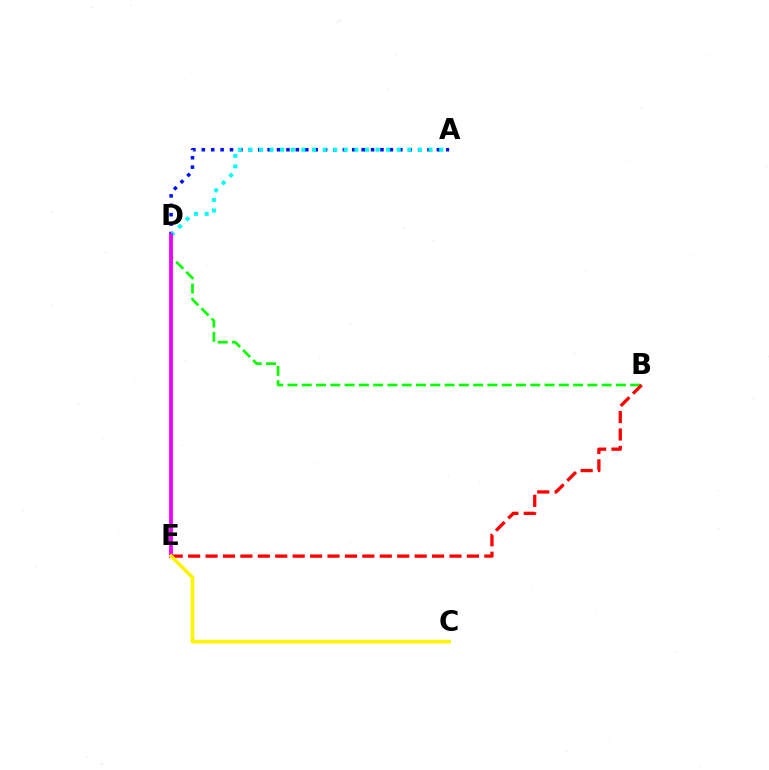{('A', 'D'): [{'color': '#0010ff', 'line_style': 'dotted', 'thickness': 2.56}, {'color': '#00fff6', 'line_style': 'dotted', 'thickness': 2.88}], ('B', 'D'): [{'color': '#08ff00', 'line_style': 'dashed', 'thickness': 1.94}], ('B', 'E'): [{'color': '#ff0000', 'line_style': 'dashed', 'thickness': 2.37}], ('D', 'E'): [{'color': '#ee00ff', 'line_style': 'solid', 'thickness': 2.73}], ('C', 'E'): [{'color': '#fcf500', 'line_style': 'solid', 'thickness': 2.61}]}